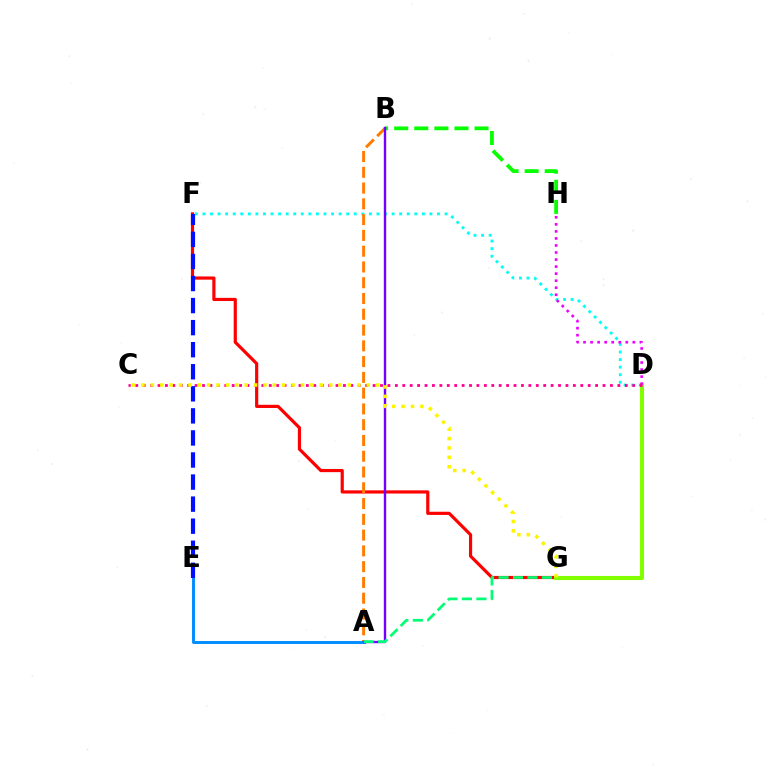{('F', 'G'): [{'color': '#ff0000', 'line_style': 'solid', 'thickness': 2.29}], ('D', 'F'): [{'color': '#00fff6', 'line_style': 'dotted', 'thickness': 2.06}], ('A', 'B'): [{'color': '#ff7c00', 'line_style': 'dashed', 'thickness': 2.14}, {'color': '#7200ff', 'line_style': 'solid', 'thickness': 1.72}], ('A', 'E'): [{'color': '#008cff', 'line_style': 'solid', 'thickness': 2.09}], ('D', 'G'): [{'color': '#84ff00', 'line_style': 'solid', 'thickness': 2.95}], ('D', 'H'): [{'color': '#ee00ff', 'line_style': 'dotted', 'thickness': 1.91}], ('C', 'D'): [{'color': '#ff0094', 'line_style': 'dotted', 'thickness': 2.02}], ('B', 'H'): [{'color': '#08ff00', 'line_style': 'dashed', 'thickness': 2.73}], ('E', 'F'): [{'color': '#0010ff', 'line_style': 'dashed', 'thickness': 3.0}], ('A', 'G'): [{'color': '#00ff74', 'line_style': 'dashed', 'thickness': 1.97}], ('C', 'G'): [{'color': '#fcf500', 'line_style': 'dotted', 'thickness': 2.55}]}